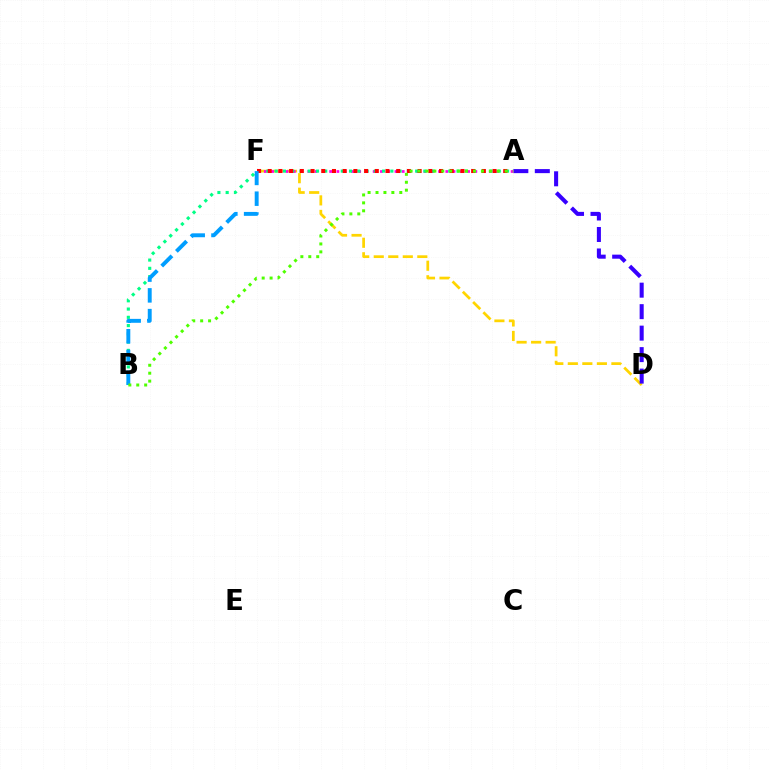{('D', 'F'): [{'color': '#ffd500', 'line_style': 'dashed', 'thickness': 1.97}], ('A', 'D'): [{'color': '#3700ff', 'line_style': 'dashed', 'thickness': 2.92}], ('A', 'F'): [{'color': '#ff00ed', 'line_style': 'dotted', 'thickness': 1.97}, {'color': '#ff0000', 'line_style': 'dotted', 'thickness': 2.91}], ('A', 'B'): [{'color': '#00ff86', 'line_style': 'dotted', 'thickness': 2.25}, {'color': '#4fff00', 'line_style': 'dotted', 'thickness': 2.15}], ('B', 'F'): [{'color': '#009eff', 'line_style': 'dashed', 'thickness': 2.82}]}